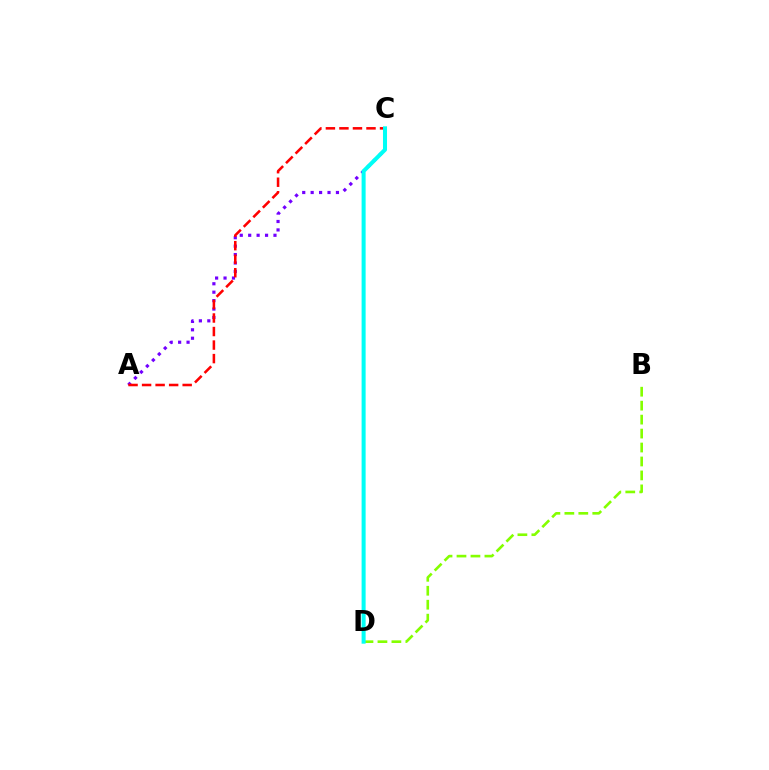{('B', 'D'): [{'color': '#84ff00', 'line_style': 'dashed', 'thickness': 1.9}], ('A', 'C'): [{'color': '#7200ff', 'line_style': 'dotted', 'thickness': 2.29}, {'color': '#ff0000', 'line_style': 'dashed', 'thickness': 1.84}], ('C', 'D'): [{'color': '#00fff6', 'line_style': 'solid', 'thickness': 2.9}]}